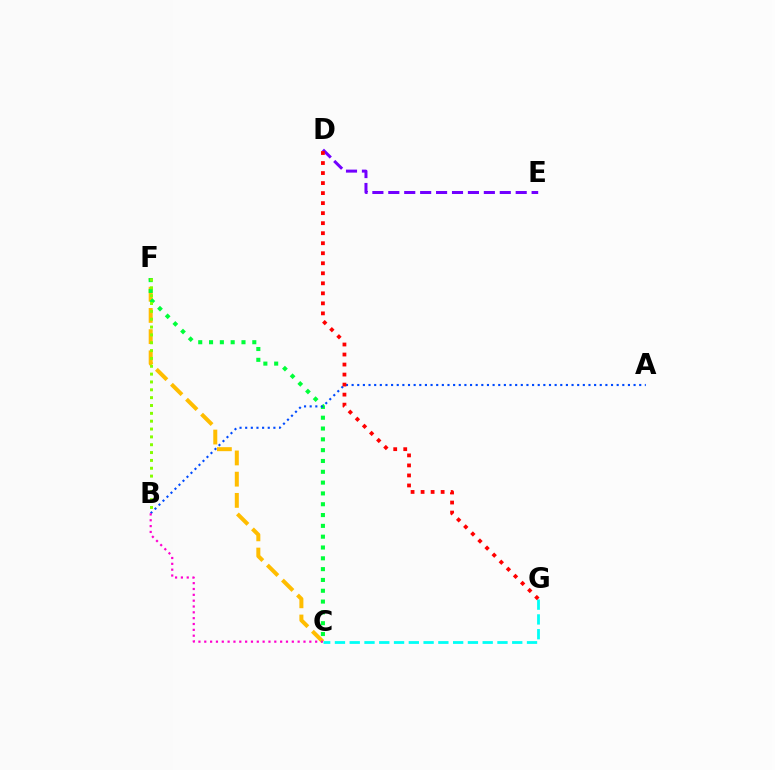{('C', 'F'): [{'color': '#ffbd00', 'line_style': 'dashed', 'thickness': 2.88}, {'color': '#00ff39', 'line_style': 'dotted', 'thickness': 2.94}], ('D', 'E'): [{'color': '#7200ff', 'line_style': 'dashed', 'thickness': 2.16}], ('A', 'B'): [{'color': '#004bff', 'line_style': 'dotted', 'thickness': 1.53}], ('B', 'C'): [{'color': '#ff00cf', 'line_style': 'dotted', 'thickness': 1.59}], ('B', 'F'): [{'color': '#84ff00', 'line_style': 'dotted', 'thickness': 2.13}], ('C', 'G'): [{'color': '#00fff6', 'line_style': 'dashed', 'thickness': 2.01}], ('D', 'G'): [{'color': '#ff0000', 'line_style': 'dotted', 'thickness': 2.72}]}